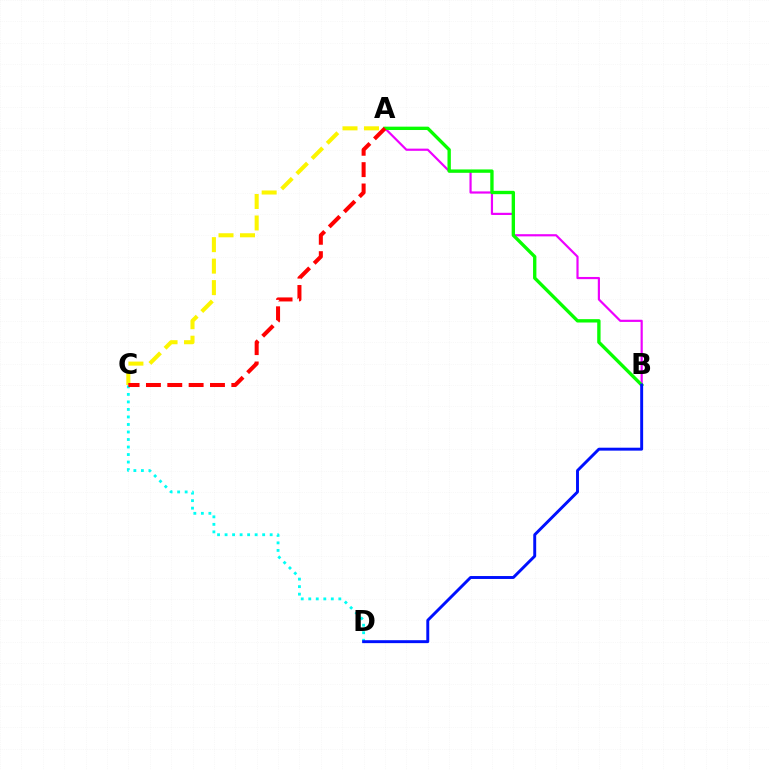{('A', 'B'): [{'color': '#ee00ff', 'line_style': 'solid', 'thickness': 1.57}, {'color': '#08ff00', 'line_style': 'solid', 'thickness': 2.41}], ('A', 'C'): [{'color': '#fcf500', 'line_style': 'dashed', 'thickness': 2.92}, {'color': '#ff0000', 'line_style': 'dashed', 'thickness': 2.9}], ('C', 'D'): [{'color': '#00fff6', 'line_style': 'dotted', 'thickness': 2.04}], ('B', 'D'): [{'color': '#0010ff', 'line_style': 'solid', 'thickness': 2.11}]}